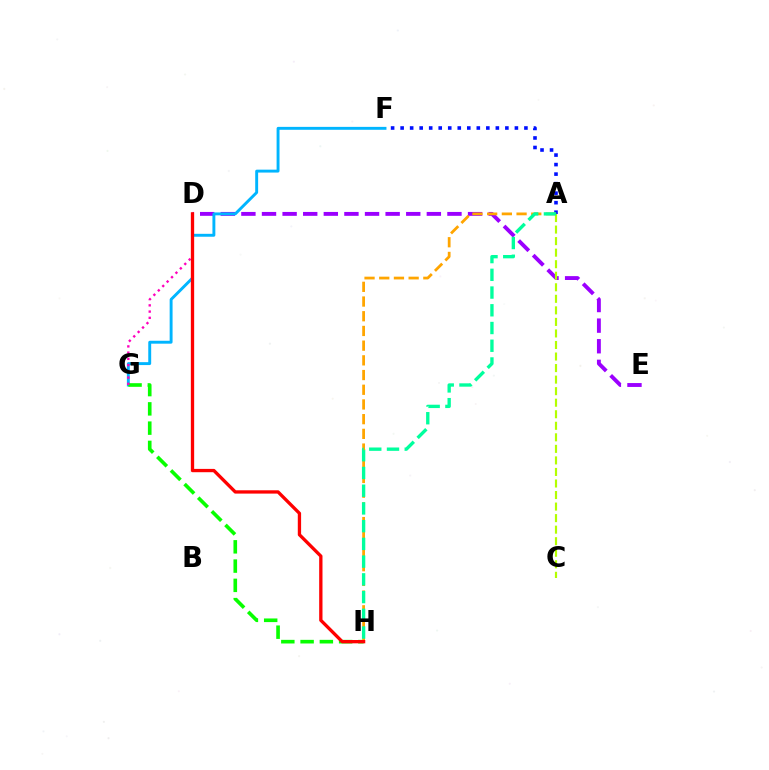{('D', 'E'): [{'color': '#9b00ff', 'line_style': 'dashed', 'thickness': 2.8}], ('F', 'G'): [{'color': '#00b5ff', 'line_style': 'solid', 'thickness': 2.1}], ('G', 'H'): [{'color': '#08ff00', 'line_style': 'dashed', 'thickness': 2.62}], ('D', 'G'): [{'color': '#ff00bd', 'line_style': 'dotted', 'thickness': 1.69}], ('A', 'F'): [{'color': '#0010ff', 'line_style': 'dotted', 'thickness': 2.59}], ('A', 'C'): [{'color': '#b3ff00', 'line_style': 'dashed', 'thickness': 1.57}], ('A', 'H'): [{'color': '#ffa500', 'line_style': 'dashed', 'thickness': 2.0}, {'color': '#00ff9d', 'line_style': 'dashed', 'thickness': 2.41}], ('D', 'H'): [{'color': '#ff0000', 'line_style': 'solid', 'thickness': 2.38}]}